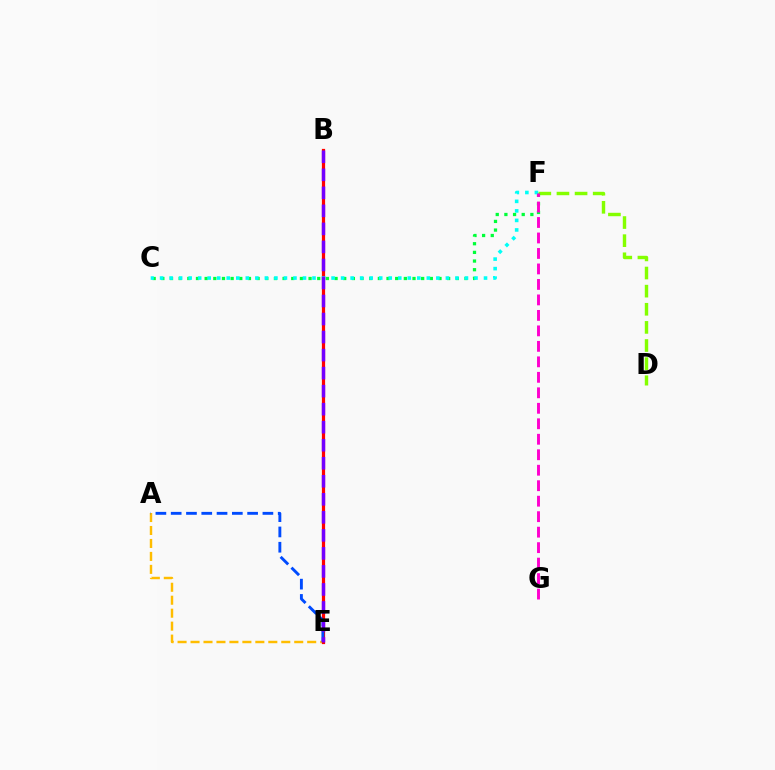{('A', 'E'): [{'color': '#ffbd00', 'line_style': 'dashed', 'thickness': 1.76}, {'color': '#004bff', 'line_style': 'dashed', 'thickness': 2.08}], ('D', 'F'): [{'color': '#84ff00', 'line_style': 'dashed', 'thickness': 2.46}], ('C', 'F'): [{'color': '#00ff39', 'line_style': 'dotted', 'thickness': 2.35}, {'color': '#00fff6', 'line_style': 'dotted', 'thickness': 2.59}], ('B', 'E'): [{'color': '#ff0000', 'line_style': 'solid', 'thickness': 2.31}, {'color': '#7200ff', 'line_style': 'dashed', 'thickness': 2.45}], ('F', 'G'): [{'color': '#ff00cf', 'line_style': 'dashed', 'thickness': 2.1}]}